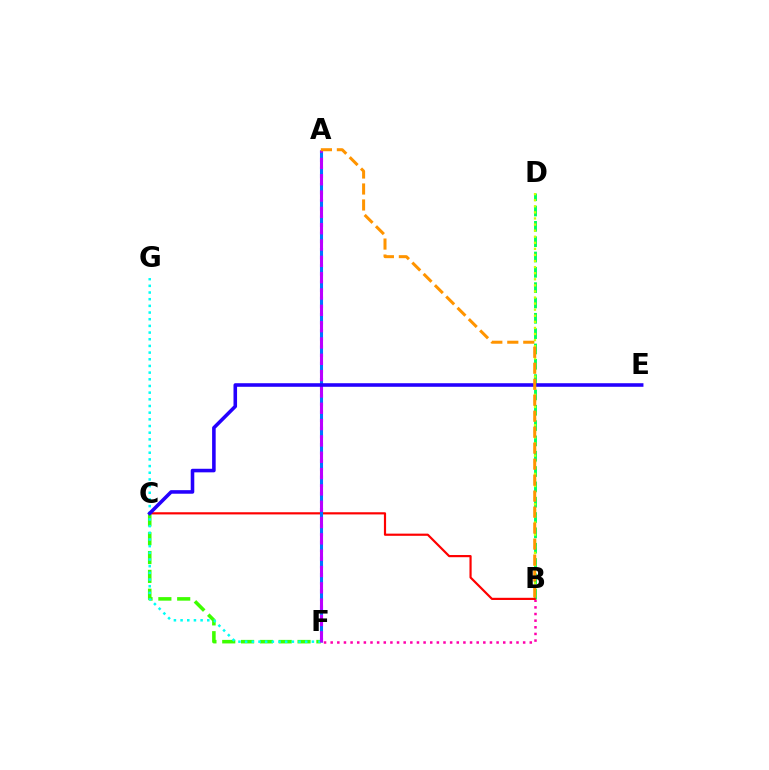{('B', 'D'): [{'color': '#00ff5c', 'line_style': 'dashed', 'thickness': 2.08}, {'color': '#d1ff00', 'line_style': 'dotted', 'thickness': 1.65}], ('B', 'F'): [{'color': '#ff00ac', 'line_style': 'dotted', 'thickness': 1.8}], ('B', 'C'): [{'color': '#ff0000', 'line_style': 'solid', 'thickness': 1.57}], ('A', 'F'): [{'color': '#0074ff', 'line_style': 'dashed', 'thickness': 2.21}, {'color': '#b900ff', 'line_style': 'dashed', 'thickness': 2.22}], ('C', 'F'): [{'color': '#3dff00', 'line_style': 'dashed', 'thickness': 2.56}], ('F', 'G'): [{'color': '#00fff6', 'line_style': 'dotted', 'thickness': 1.81}], ('C', 'E'): [{'color': '#2500ff', 'line_style': 'solid', 'thickness': 2.57}], ('A', 'B'): [{'color': '#ff9400', 'line_style': 'dashed', 'thickness': 2.17}]}